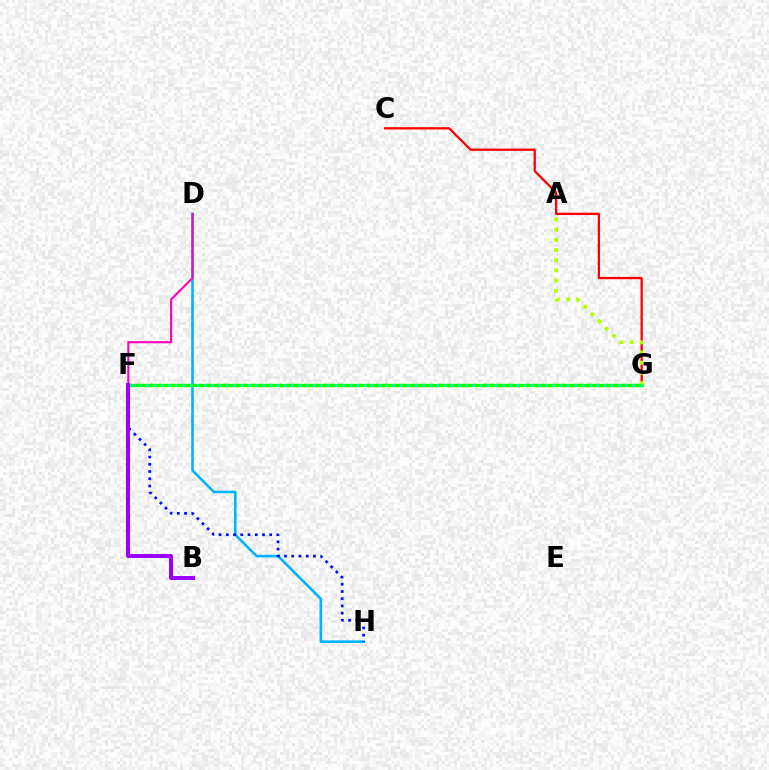{('F', 'G'): [{'color': '#ffa500', 'line_style': 'dotted', 'thickness': 2.4}, {'color': '#08ff00', 'line_style': 'solid', 'thickness': 2.38}, {'color': '#00ff9d', 'line_style': 'dotted', 'thickness': 1.97}], ('D', 'H'): [{'color': '#00b5ff', 'line_style': 'solid', 'thickness': 1.88}], ('C', 'G'): [{'color': '#ff0000', 'line_style': 'solid', 'thickness': 1.64}], ('F', 'H'): [{'color': '#0010ff', 'line_style': 'dotted', 'thickness': 1.97}], ('D', 'F'): [{'color': '#ff00bd', 'line_style': 'solid', 'thickness': 1.52}], ('B', 'F'): [{'color': '#9b00ff', 'line_style': 'solid', 'thickness': 2.87}], ('A', 'G'): [{'color': '#b3ff00', 'line_style': 'dotted', 'thickness': 2.77}]}